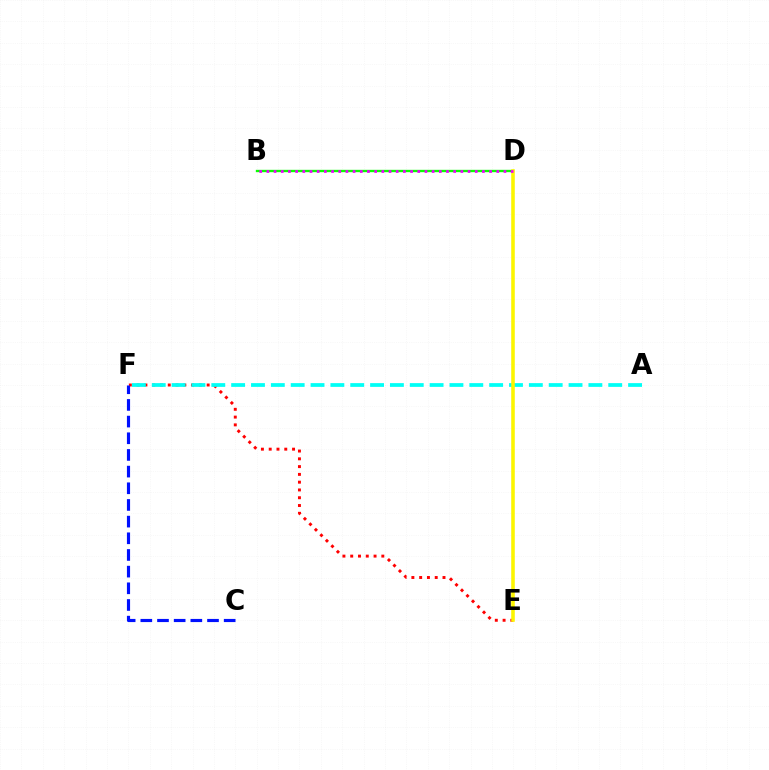{('E', 'F'): [{'color': '#ff0000', 'line_style': 'dotted', 'thickness': 2.11}], ('B', 'D'): [{'color': '#08ff00', 'line_style': 'solid', 'thickness': 1.7}, {'color': '#ee00ff', 'line_style': 'dotted', 'thickness': 1.95}], ('A', 'F'): [{'color': '#00fff6', 'line_style': 'dashed', 'thickness': 2.7}], ('D', 'E'): [{'color': '#fcf500', 'line_style': 'solid', 'thickness': 2.58}], ('C', 'F'): [{'color': '#0010ff', 'line_style': 'dashed', 'thickness': 2.26}]}